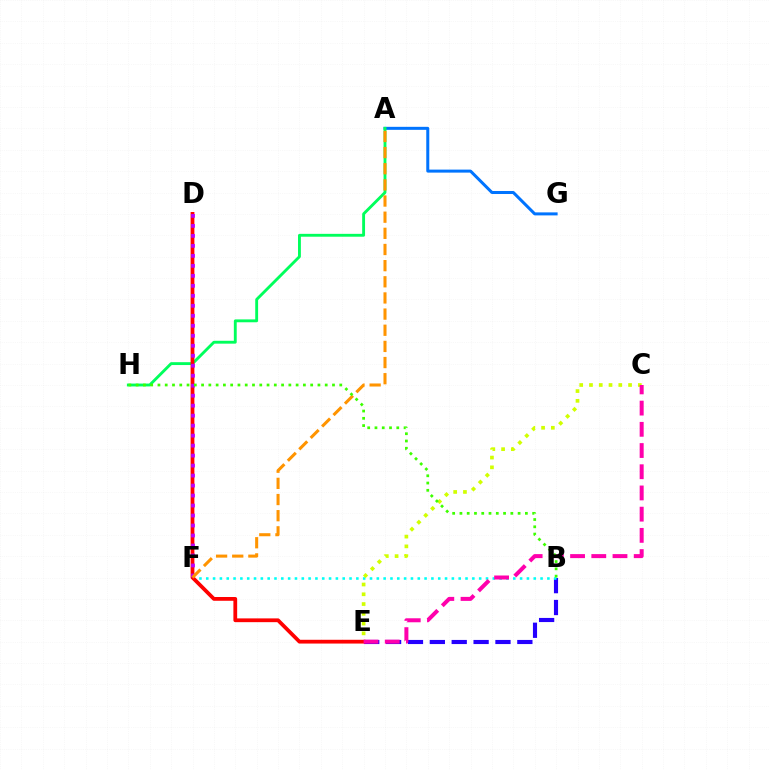{('A', 'G'): [{'color': '#0074ff', 'line_style': 'solid', 'thickness': 2.17}], ('B', 'E'): [{'color': '#2500ff', 'line_style': 'dashed', 'thickness': 2.97}], ('B', 'F'): [{'color': '#00fff6', 'line_style': 'dotted', 'thickness': 1.85}], ('A', 'H'): [{'color': '#00ff5c', 'line_style': 'solid', 'thickness': 2.07}], ('C', 'E'): [{'color': '#d1ff00', 'line_style': 'dotted', 'thickness': 2.65}, {'color': '#ff00ac', 'line_style': 'dashed', 'thickness': 2.88}], ('D', 'E'): [{'color': '#ff0000', 'line_style': 'solid', 'thickness': 2.72}], ('D', 'F'): [{'color': '#b900ff', 'line_style': 'dotted', 'thickness': 2.71}], ('A', 'F'): [{'color': '#ff9400', 'line_style': 'dashed', 'thickness': 2.19}], ('B', 'H'): [{'color': '#3dff00', 'line_style': 'dotted', 'thickness': 1.98}]}